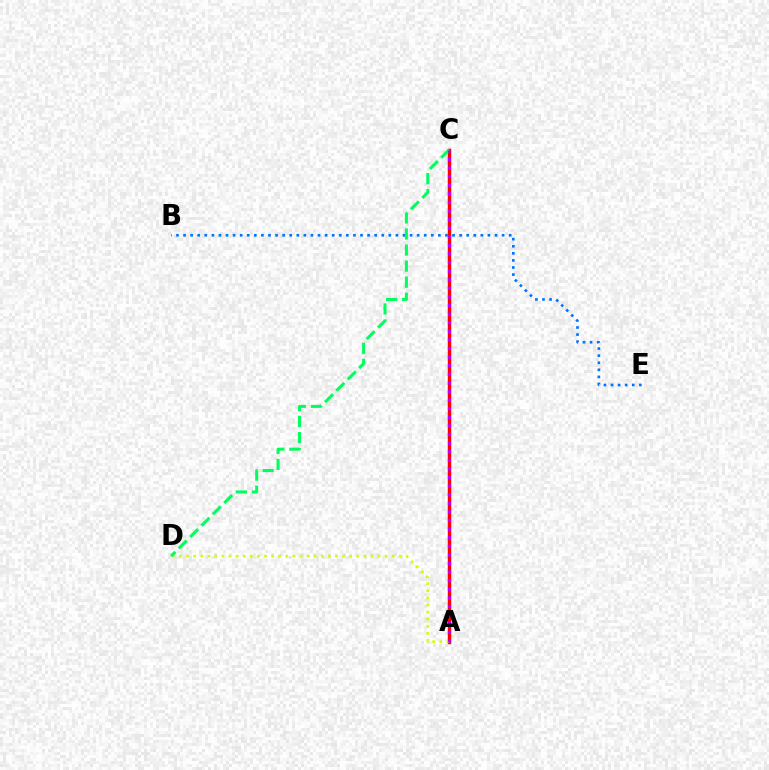{('A', 'C'): [{'color': '#ff0000', 'line_style': 'solid', 'thickness': 2.47}, {'color': '#b900ff', 'line_style': 'dotted', 'thickness': 2.34}], ('A', 'D'): [{'color': '#d1ff00', 'line_style': 'dotted', 'thickness': 1.93}], ('B', 'E'): [{'color': '#0074ff', 'line_style': 'dotted', 'thickness': 1.92}], ('C', 'D'): [{'color': '#00ff5c', 'line_style': 'dashed', 'thickness': 2.18}]}